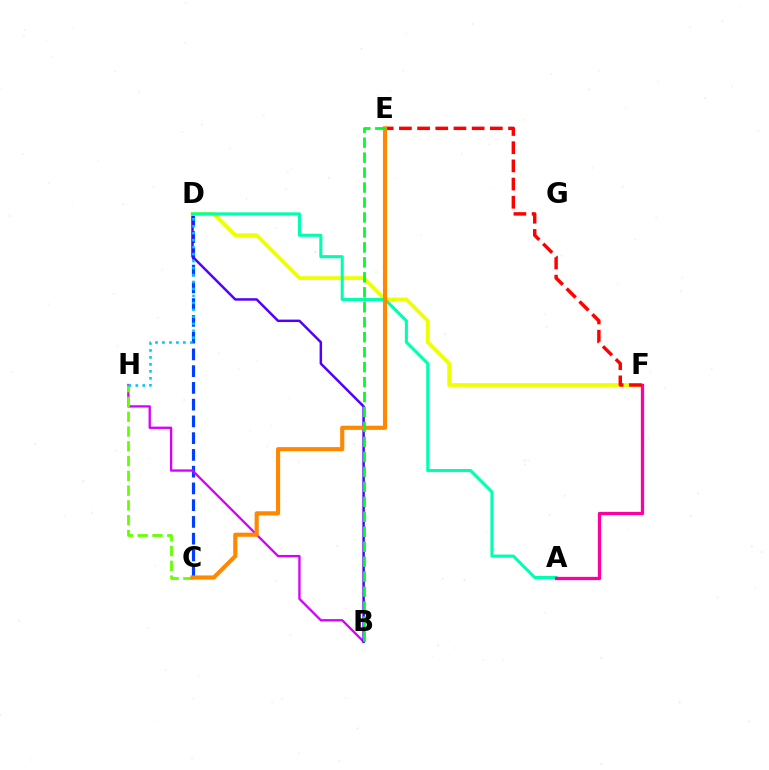{('C', 'D'): [{'color': '#003fff', 'line_style': 'dashed', 'thickness': 2.28}], ('B', 'H'): [{'color': '#d600ff', 'line_style': 'solid', 'thickness': 1.67}], ('C', 'H'): [{'color': '#66ff00', 'line_style': 'dashed', 'thickness': 2.01}], ('B', 'D'): [{'color': '#4f00ff', 'line_style': 'solid', 'thickness': 1.78}], ('D', 'F'): [{'color': '#eeff00', 'line_style': 'solid', 'thickness': 2.7}], ('A', 'D'): [{'color': '#00ffaf', 'line_style': 'solid', 'thickness': 2.21}], ('A', 'F'): [{'color': '#ff00a0', 'line_style': 'solid', 'thickness': 2.37}], ('E', 'F'): [{'color': '#ff0000', 'line_style': 'dashed', 'thickness': 2.47}], ('C', 'E'): [{'color': '#ff8800', 'line_style': 'solid', 'thickness': 2.97}], ('B', 'E'): [{'color': '#00ff27', 'line_style': 'dashed', 'thickness': 2.03}], ('D', 'H'): [{'color': '#00c7ff', 'line_style': 'dotted', 'thickness': 1.89}]}